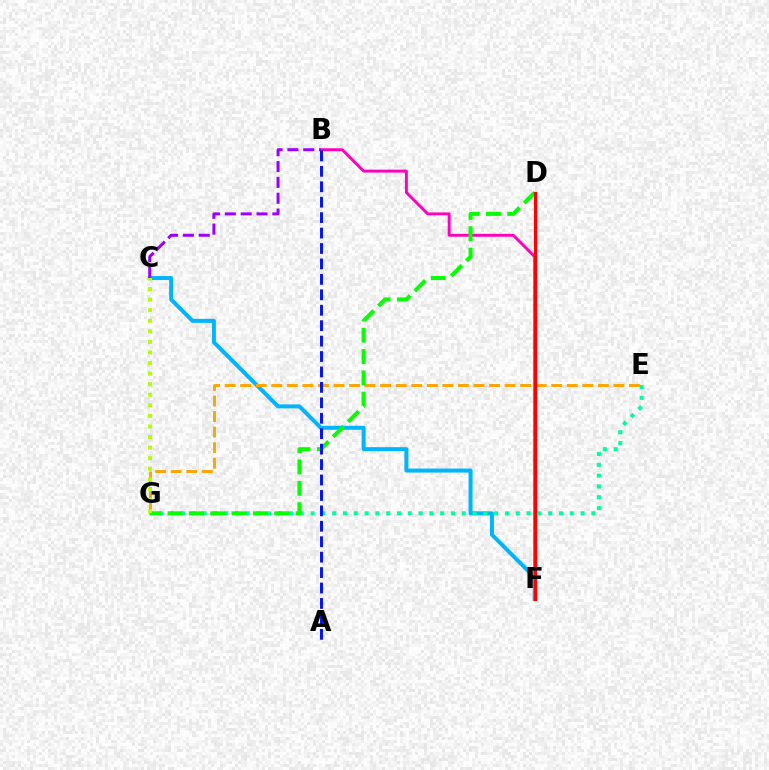{('B', 'F'): [{'color': '#ff00bd', 'line_style': 'solid', 'thickness': 2.1}], ('C', 'F'): [{'color': '#00b5ff', 'line_style': 'solid', 'thickness': 2.88}], ('E', 'G'): [{'color': '#00ff9d', 'line_style': 'dotted', 'thickness': 2.93}, {'color': '#ffa500', 'line_style': 'dashed', 'thickness': 2.11}], ('D', 'G'): [{'color': '#08ff00', 'line_style': 'dashed', 'thickness': 2.9}], ('D', 'F'): [{'color': '#ff0000', 'line_style': 'solid', 'thickness': 2.3}], ('B', 'C'): [{'color': '#9b00ff', 'line_style': 'dashed', 'thickness': 2.15}], ('C', 'G'): [{'color': '#b3ff00', 'line_style': 'dotted', 'thickness': 2.87}], ('A', 'B'): [{'color': '#0010ff', 'line_style': 'dashed', 'thickness': 2.1}]}